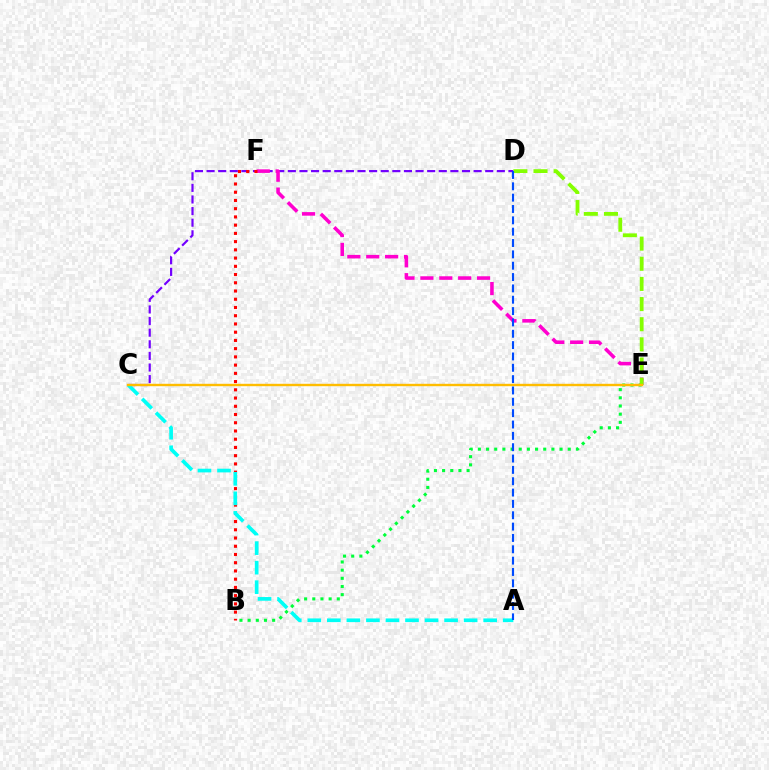{('C', 'D'): [{'color': '#7200ff', 'line_style': 'dashed', 'thickness': 1.58}], ('B', 'E'): [{'color': '#00ff39', 'line_style': 'dotted', 'thickness': 2.22}], ('E', 'F'): [{'color': '#ff00cf', 'line_style': 'dashed', 'thickness': 2.57}], ('B', 'F'): [{'color': '#ff0000', 'line_style': 'dotted', 'thickness': 2.24}], ('D', 'E'): [{'color': '#84ff00', 'line_style': 'dashed', 'thickness': 2.74}], ('A', 'C'): [{'color': '#00fff6', 'line_style': 'dashed', 'thickness': 2.65}], ('C', 'E'): [{'color': '#ffbd00', 'line_style': 'solid', 'thickness': 1.73}], ('A', 'D'): [{'color': '#004bff', 'line_style': 'dashed', 'thickness': 1.54}]}